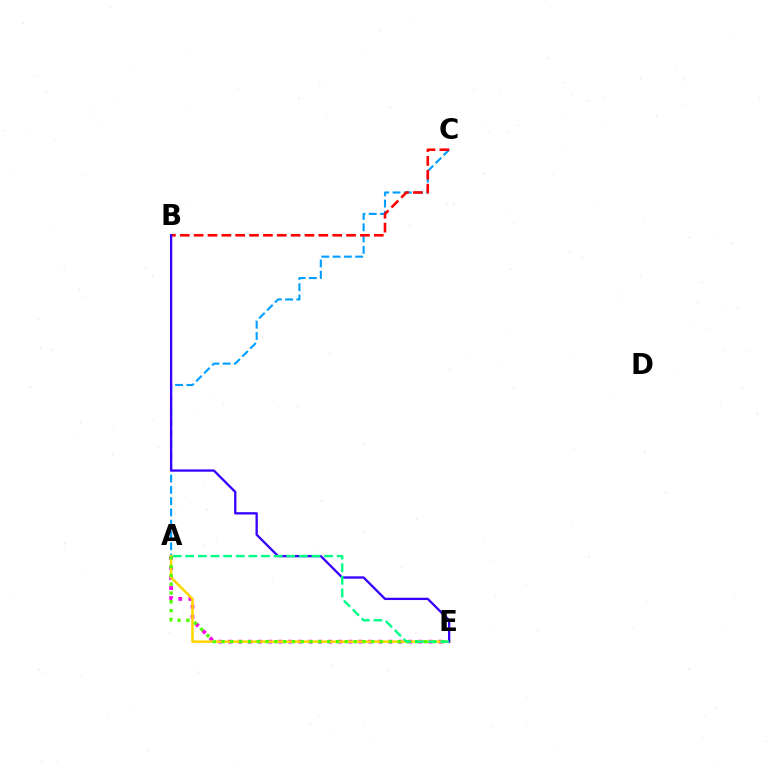{('A', 'C'): [{'color': '#009eff', 'line_style': 'dashed', 'thickness': 1.53}], ('A', 'E'): [{'color': '#ff00ed', 'line_style': 'dotted', 'thickness': 2.72}, {'color': '#ffd500', 'line_style': 'solid', 'thickness': 1.84}, {'color': '#4fff00', 'line_style': 'dotted', 'thickness': 2.39}, {'color': '#00ff86', 'line_style': 'dashed', 'thickness': 1.71}], ('B', 'C'): [{'color': '#ff0000', 'line_style': 'dashed', 'thickness': 1.88}], ('B', 'E'): [{'color': '#3700ff', 'line_style': 'solid', 'thickness': 1.67}]}